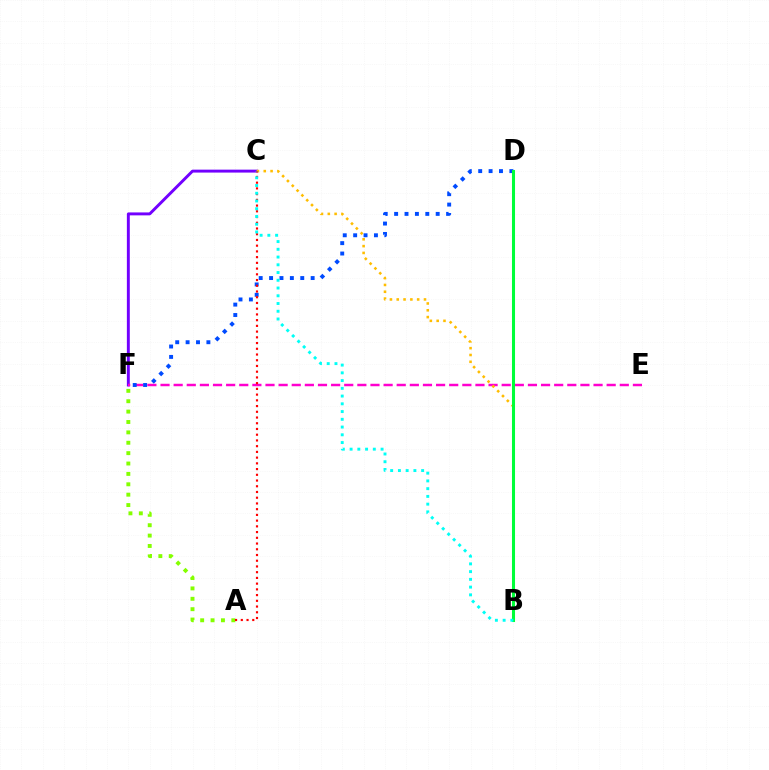{('A', 'F'): [{'color': '#84ff00', 'line_style': 'dotted', 'thickness': 2.82}], ('C', 'F'): [{'color': '#7200ff', 'line_style': 'solid', 'thickness': 2.11}], ('E', 'F'): [{'color': '#ff00cf', 'line_style': 'dashed', 'thickness': 1.78}], ('D', 'F'): [{'color': '#004bff', 'line_style': 'dotted', 'thickness': 2.82}], ('B', 'C'): [{'color': '#ffbd00', 'line_style': 'dotted', 'thickness': 1.85}, {'color': '#00fff6', 'line_style': 'dotted', 'thickness': 2.1}], ('A', 'C'): [{'color': '#ff0000', 'line_style': 'dotted', 'thickness': 1.56}], ('B', 'D'): [{'color': '#00ff39', 'line_style': 'solid', 'thickness': 2.2}]}